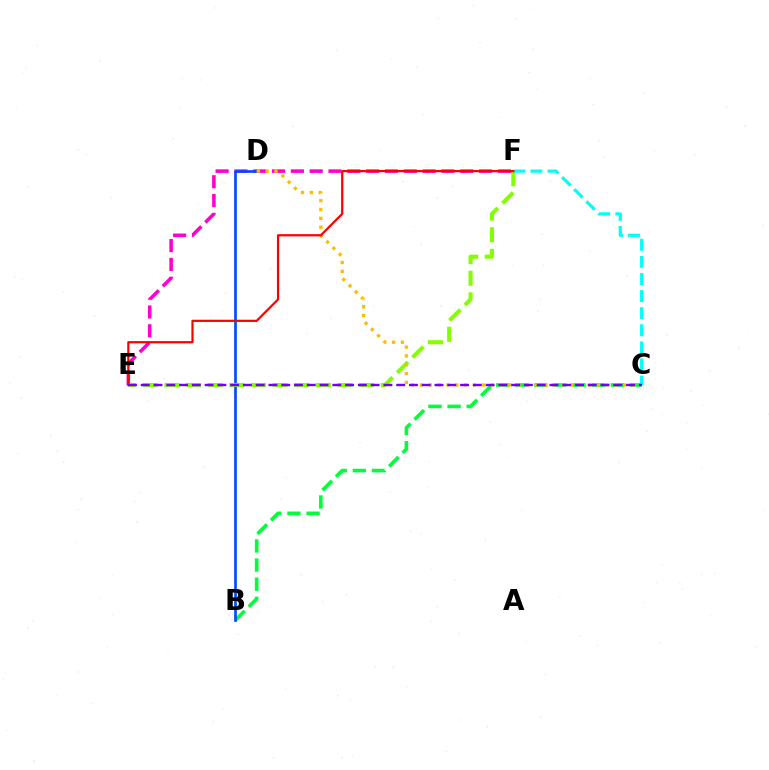{('E', 'F'): [{'color': '#ff00cf', 'line_style': 'dashed', 'thickness': 2.56}, {'color': '#84ff00', 'line_style': 'dashed', 'thickness': 2.94}, {'color': '#ff0000', 'line_style': 'solid', 'thickness': 1.6}], ('B', 'C'): [{'color': '#00ff39', 'line_style': 'dashed', 'thickness': 2.6}], ('B', 'D'): [{'color': '#004bff', 'line_style': 'solid', 'thickness': 1.92}], ('C', 'D'): [{'color': '#ffbd00', 'line_style': 'dotted', 'thickness': 2.4}], ('C', 'F'): [{'color': '#00fff6', 'line_style': 'dashed', 'thickness': 2.32}], ('C', 'E'): [{'color': '#7200ff', 'line_style': 'dashed', 'thickness': 1.74}]}